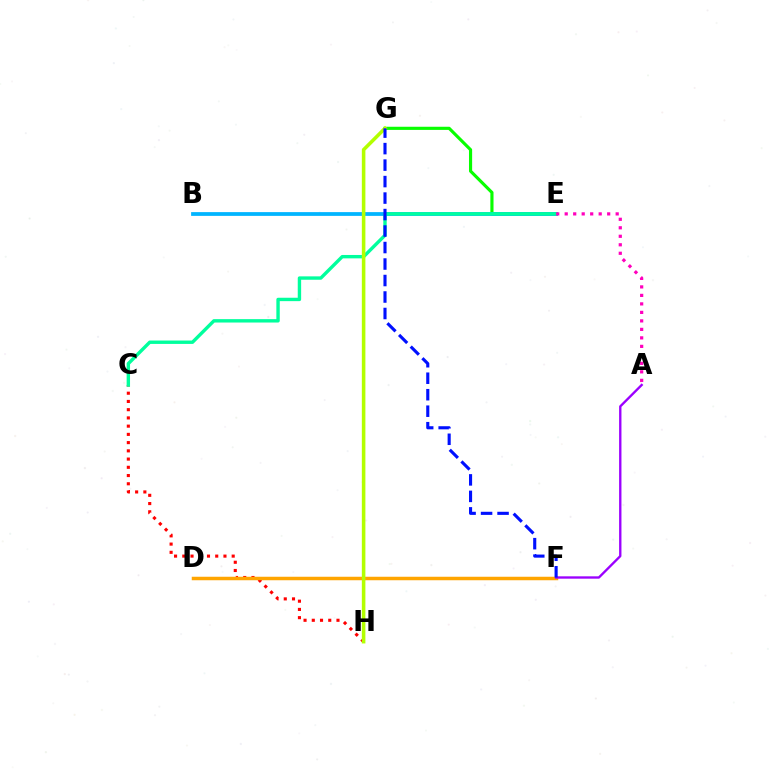{('C', 'H'): [{'color': '#ff0000', 'line_style': 'dotted', 'thickness': 2.24}], ('E', 'G'): [{'color': '#08ff00', 'line_style': 'solid', 'thickness': 2.26}], ('D', 'F'): [{'color': '#ffa500', 'line_style': 'solid', 'thickness': 2.51}], ('A', 'F'): [{'color': '#9b00ff', 'line_style': 'solid', 'thickness': 1.69}], ('B', 'E'): [{'color': '#00b5ff', 'line_style': 'solid', 'thickness': 2.71}], ('C', 'E'): [{'color': '#00ff9d', 'line_style': 'solid', 'thickness': 2.44}], ('G', 'H'): [{'color': '#b3ff00', 'line_style': 'solid', 'thickness': 2.56}], ('A', 'E'): [{'color': '#ff00bd', 'line_style': 'dotted', 'thickness': 2.31}], ('F', 'G'): [{'color': '#0010ff', 'line_style': 'dashed', 'thickness': 2.24}]}